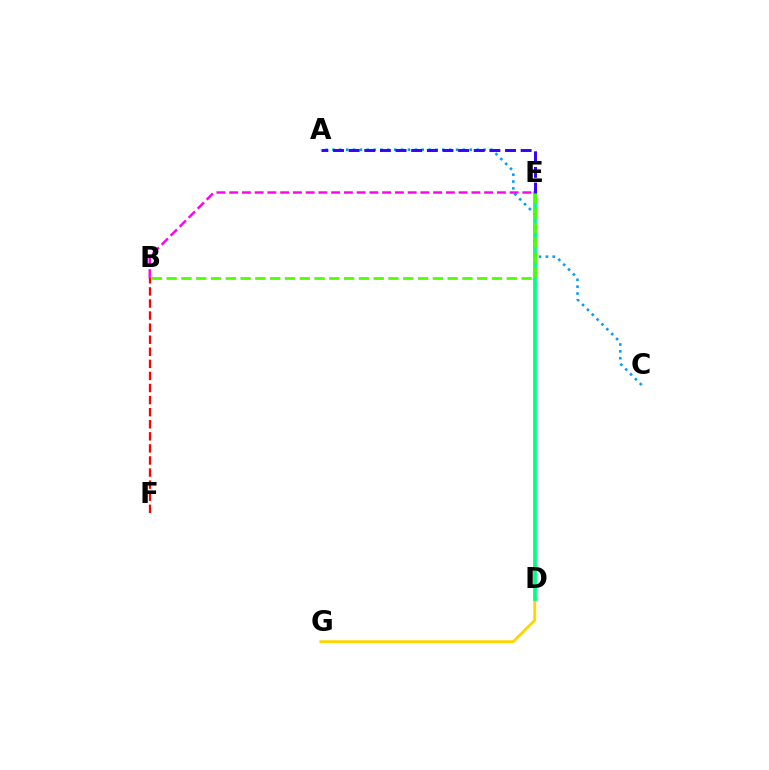{('A', 'C'): [{'color': '#009eff', 'line_style': 'dotted', 'thickness': 1.87}], ('D', 'G'): [{'color': '#ffd500', 'line_style': 'solid', 'thickness': 2.04}], ('D', 'E'): [{'color': '#00ff86', 'line_style': 'solid', 'thickness': 2.7}], ('B', 'E'): [{'color': '#4fff00', 'line_style': 'dashed', 'thickness': 2.01}, {'color': '#ff00ed', 'line_style': 'dashed', 'thickness': 1.73}], ('B', 'F'): [{'color': '#ff0000', 'line_style': 'dashed', 'thickness': 1.64}], ('A', 'E'): [{'color': '#3700ff', 'line_style': 'dashed', 'thickness': 2.12}]}